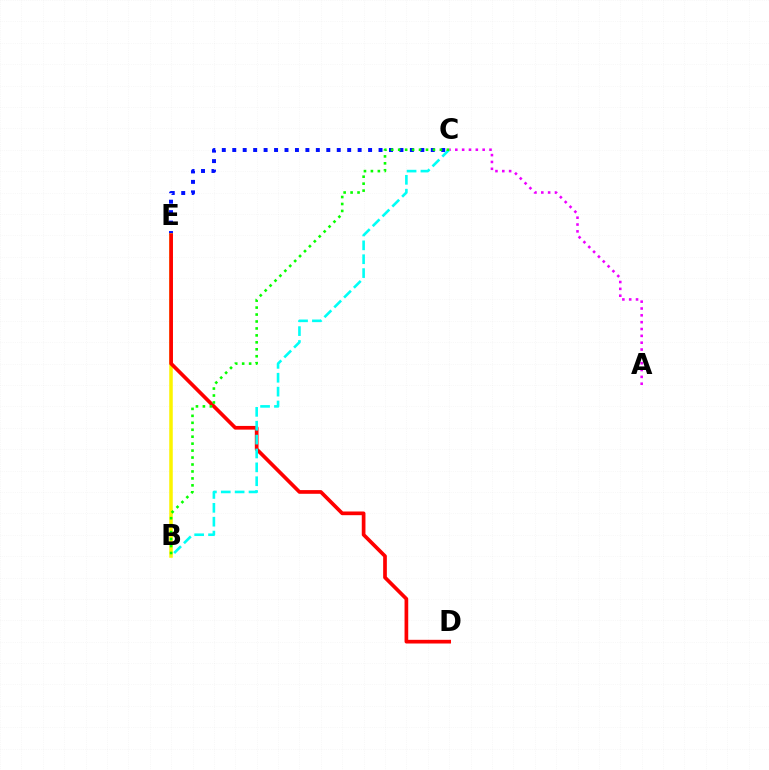{('C', 'E'): [{'color': '#0010ff', 'line_style': 'dotted', 'thickness': 2.84}], ('B', 'E'): [{'color': '#fcf500', 'line_style': 'solid', 'thickness': 2.53}], ('D', 'E'): [{'color': '#ff0000', 'line_style': 'solid', 'thickness': 2.66}], ('A', 'C'): [{'color': '#ee00ff', 'line_style': 'dotted', 'thickness': 1.86}], ('B', 'C'): [{'color': '#00fff6', 'line_style': 'dashed', 'thickness': 1.88}, {'color': '#08ff00', 'line_style': 'dotted', 'thickness': 1.89}]}